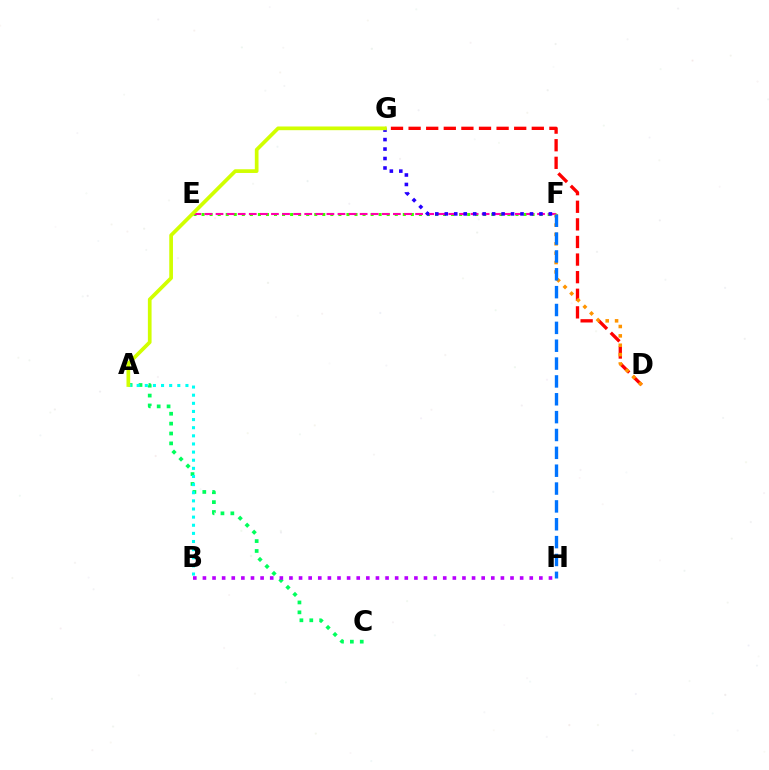{('E', 'F'): [{'color': '#3dff00', 'line_style': 'dotted', 'thickness': 2.19}, {'color': '#ff00ac', 'line_style': 'dashed', 'thickness': 1.51}], ('A', 'C'): [{'color': '#00ff5c', 'line_style': 'dotted', 'thickness': 2.69}], ('F', 'G'): [{'color': '#2500ff', 'line_style': 'dotted', 'thickness': 2.57}], ('D', 'G'): [{'color': '#ff0000', 'line_style': 'dashed', 'thickness': 2.39}], ('D', 'F'): [{'color': '#ff9400', 'line_style': 'dotted', 'thickness': 2.55}], ('A', 'B'): [{'color': '#00fff6', 'line_style': 'dotted', 'thickness': 2.21}], ('B', 'H'): [{'color': '#b900ff', 'line_style': 'dotted', 'thickness': 2.61}], ('F', 'H'): [{'color': '#0074ff', 'line_style': 'dashed', 'thickness': 2.43}], ('A', 'G'): [{'color': '#d1ff00', 'line_style': 'solid', 'thickness': 2.66}]}